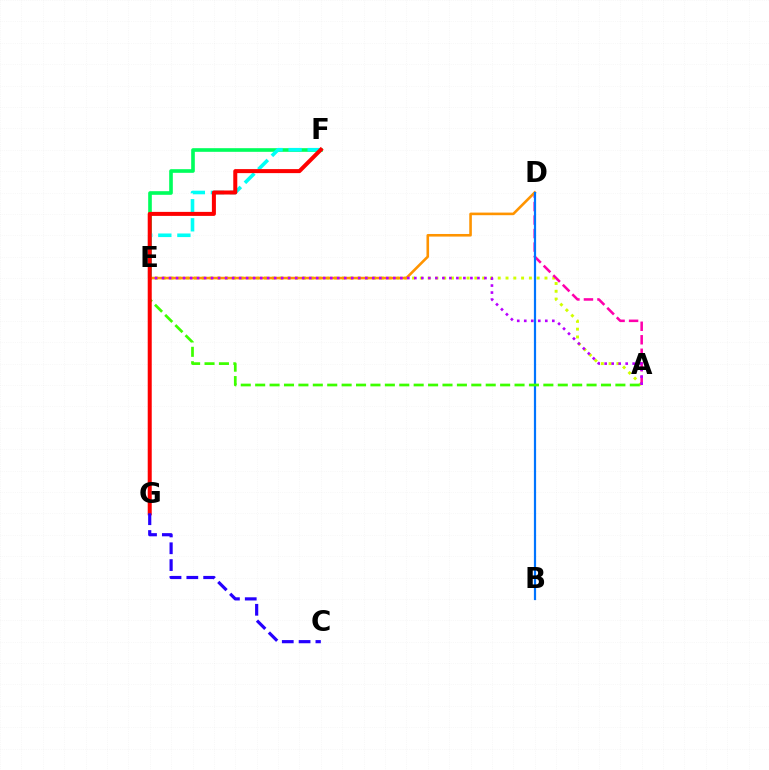{('E', 'F'): [{'color': '#00ff5c', 'line_style': 'solid', 'thickness': 2.62}, {'color': '#00fff6', 'line_style': 'dashed', 'thickness': 2.59}], ('A', 'E'): [{'color': '#d1ff00', 'line_style': 'dotted', 'thickness': 2.12}, {'color': '#b900ff', 'line_style': 'dotted', 'thickness': 1.9}, {'color': '#3dff00', 'line_style': 'dashed', 'thickness': 1.96}], ('A', 'D'): [{'color': '#ff00ac', 'line_style': 'dashed', 'thickness': 1.83}], ('D', 'E'): [{'color': '#ff9400', 'line_style': 'solid', 'thickness': 1.87}], ('B', 'D'): [{'color': '#0074ff', 'line_style': 'solid', 'thickness': 1.59}], ('F', 'G'): [{'color': '#ff0000', 'line_style': 'solid', 'thickness': 2.89}], ('C', 'G'): [{'color': '#2500ff', 'line_style': 'dashed', 'thickness': 2.28}]}